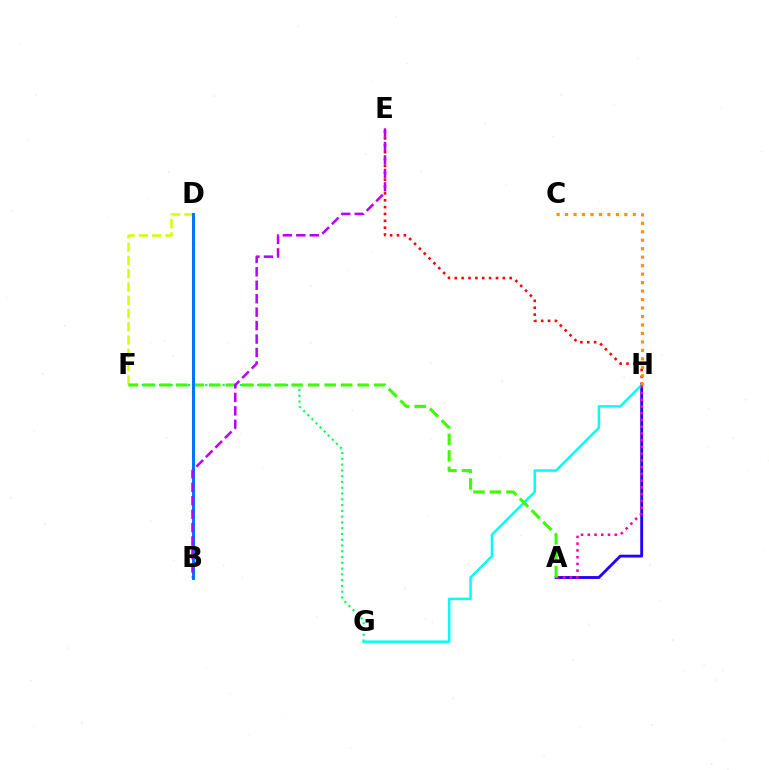{('A', 'H'): [{'color': '#2500ff', 'line_style': 'solid', 'thickness': 2.05}, {'color': '#ff00ac', 'line_style': 'dotted', 'thickness': 1.83}], ('D', 'F'): [{'color': '#d1ff00', 'line_style': 'dashed', 'thickness': 1.8}], ('E', 'H'): [{'color': '#ff0000', 'line_style': 'dotted', 'thickness': 1.86}], ('F', 'G'): [{'color': '#00ff5c', 'line_style': 'dotted', 'thickness': 1.57}], ('G', 'H'): [{'color': '#00fff6', 'line_style': 'solid', 'thickness': 1.78}], ('A', 'F'): [{'color': '#3dff00', 'line_style': 'dashed', 'thickness': 2.24}], ('B', 'D'): [{'color': '#0074ff', 'line_style': 'solid', 'thickness': 2.17}], ('C', 'H'): [{'color': '#ff9400', 'line_style': 'dotted', 'thickness': 2.3}], ('B', 'E'): [{'color': '#b900ff', 'line_style': 'dashed', 'thickness': 1.83}]}